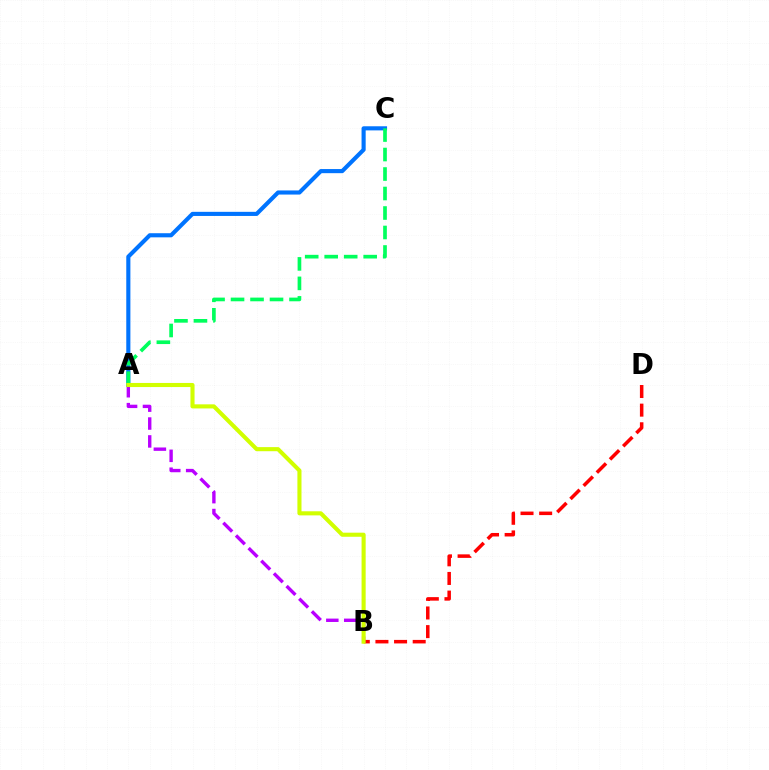{('A', 'B'): [{'color': '#b900ff', 'line_style': 'dashed', 'thickness': 2.43}, {'color': '#d1ff00', 'line_style': 'solid', 'thickness': 2.95}], ('A', 'C'): [{'color': '#0074ff', 'line_style': 'solid', 'thickness': 2.96}, {'color': '#00ff5c', 'line_style': 'dashed', 'thickness': 2.65}], ('B', 'D'): [{'color': '#ff0000', 'line_style': 'dashed', 'thickness': 2.53}]}